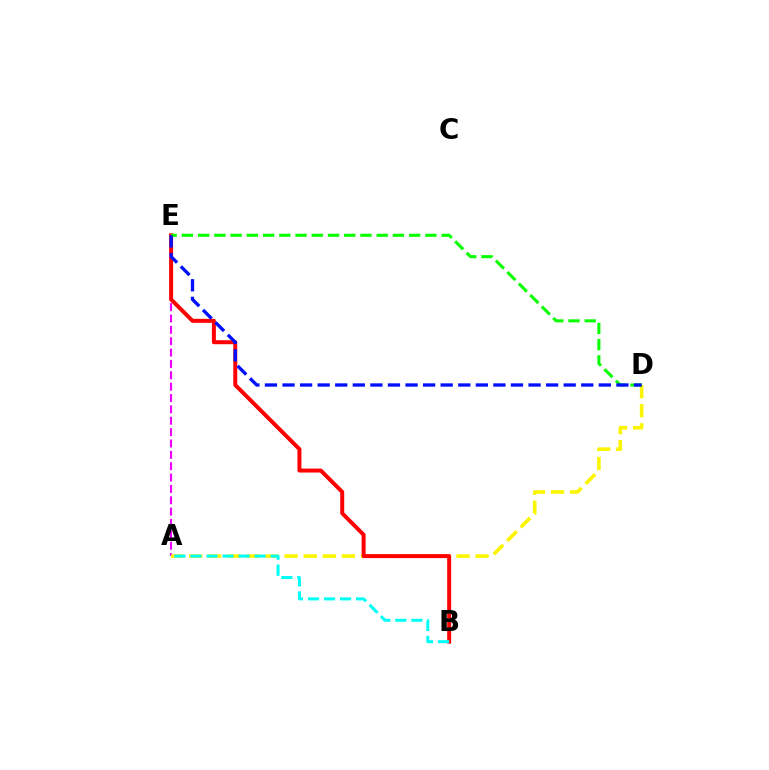{('A', 'E'): [{'color': '#ee00ff', 'line_style': 'dashed', 'thickness': 1.54}], ('A', 'D'): [{'color': '#fcf500', 'line_style': 'dashed', 'thickness': 2.59}], ('B', 'E'): [{'color': '#ff0000', 'line_style': 'solid', 'thickness': 2.86}], ('A', 'B'): [{'color': '#00fff6', 'line_style': 'dashed', 'thickness': 2.18}], ('D', 'E'): [{'color': '#08ff00', 'line_style': 'dashed', 'thickness': 2.21}, {'color': '#0010ff', 'line_style': 'dashed', 'thickness': 2.39}]}